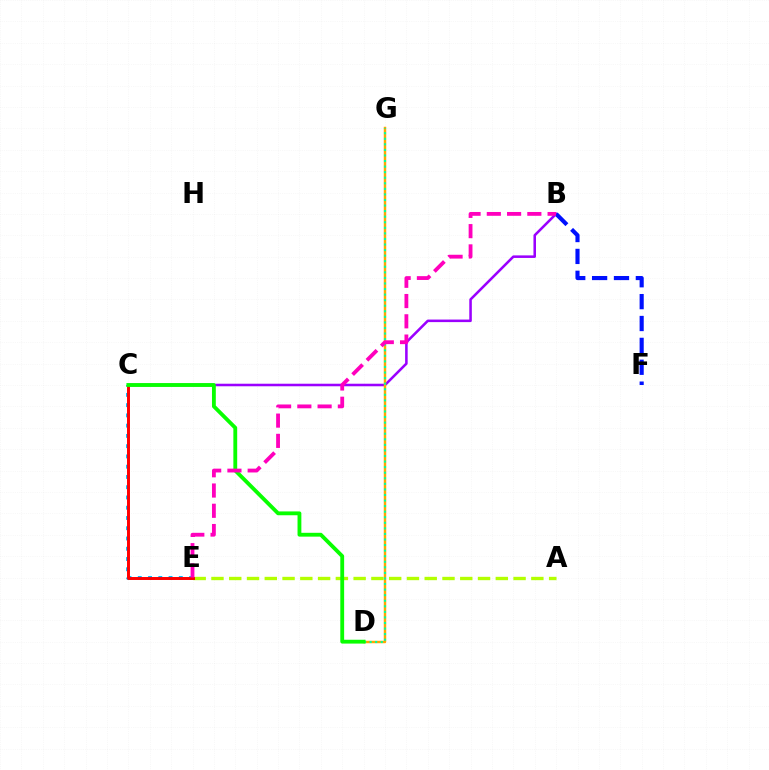{('C', 'E'): [{'color': '#00b5ff', 'line_style': 'dotted', 'thickness': 2.79}, {'color': '#ff0000', 'line_style': 'solid', 'thickness': 2.13}], ('B', 'C'): [{'color': '#9b00ff', 'line_style': 'solid', 'thickness': 1.83}], ('D', 'G'): [{'color': '#ffa500', 'line_style': 'solid', 'thickness': 1.77}, {'color': '#00ff9d', 'line_style': 'dotted', 'thickness': 1.51}], ('A', 'E'): [{'color': '#b3ff00', 'line_style': 'dashed', 'thickness': 2.41}], ('B', 'F'): [{'color': '#0010ff', 'line_style': 'dashed', 'thickness': 2.97}], ('C', 'D'): [{'color': '#08ff00', 'line_style': 'solid', 'thickness': 2.76}], ('B', 'E'): [{'color': '#ff00bd', 'line_style': 'dashed', 'thickness': 2.75}]}